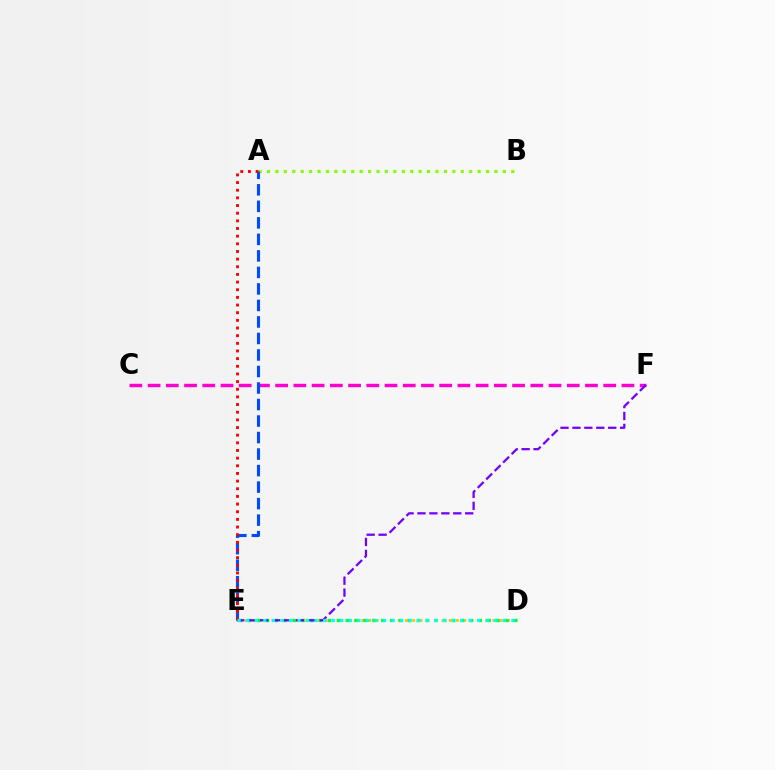{('D', 'E'): [{'color': '#ffbd00', 'line_style': 'dotted', 'thickness': 1.98}, {'color': '#00ff39', 'line_style': 'dotted', 'thickness': 2.41}, {'color': '#00fff6', 'line_style': 'dotted', 'thickness': 2.32}], ('A', 'B'): [{'color': '#84ff00', 'line_style': 'dotted', 'thickness': 2.29}], ('C', 'F'): [{'color': '#ff00cf', 'line_style': 'dashed', 'thickness': 2.48}], ('E', 'F'): [{'color': '#7200ff', 'line_style': 'dashed', 'thickness': 1.62}], ('A', 'E'): [{'color': '#004bff', 'line_style': 'dashed', 'thickness': 2.24}, {'color': '#ff0000', 'line_style': 'dotted', 'thickness': 2.08}]}